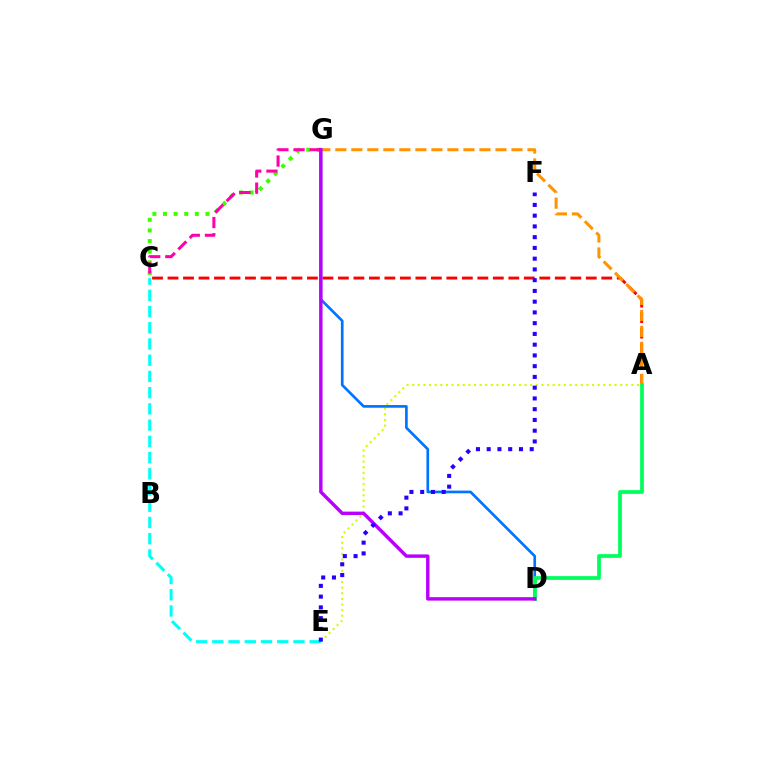{('A', 'E'): [{'color': '#d1ff00', 'line_style': 'dotted', 'thickness': 1.53}], ('A', 'C'): [{'color': '#ff0000', 'line_style': 'dashed', 'thickness': 2.1}], ('C', 'G'): [{'color': '#3dff00', 'line_style': 'dotted', 'thickness': 2.88}, {'color': '#ff00ac', 'line_style': 'dashed', 'thickness': 2.2}], ('D', 'G'): [{'color': '#0074ff', 'line_style': 'solid', 'thickness': 1.92}, {'color': '#b900ff', 'line_style': 'solid', 'thickness': 2.46}], ('C', 'E'): [{'color': '#00fff6', 'line_style': 'dashed', 'thickness': 2.2}], ('A', 'G'): [{'color': '#ff9400', 'line_style': 'dashed', 'thickness': 2.18}], ('A', 'D'): [{'color': '#00ff5c', 'line_style': 'solid', 'thickness': 2.7}], ('E', 'F'): [{'color': '#2500ff', 'line_style': 'dotted', 'thickness': 2.92}]}